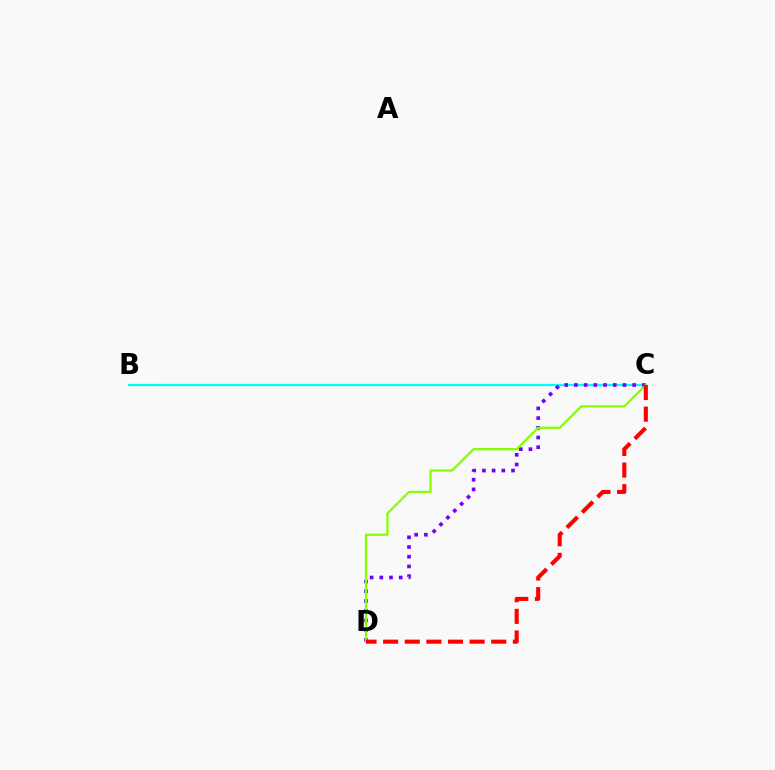{('B', 'C'): [{'color': '#00fff6', 'line_style': 'solid', 'thickness': 1.62}], ('C', 'D'): [{'color': '#7200ff', 'line_style': 'dotted', 'thickness': 2.64}, {'color': '#84ff00', 'line_style': 'solid', 'thickness': 1.63}, {'color': '#ff0000', 'line_style': 'dashed', 'thickness': 2.94}]}